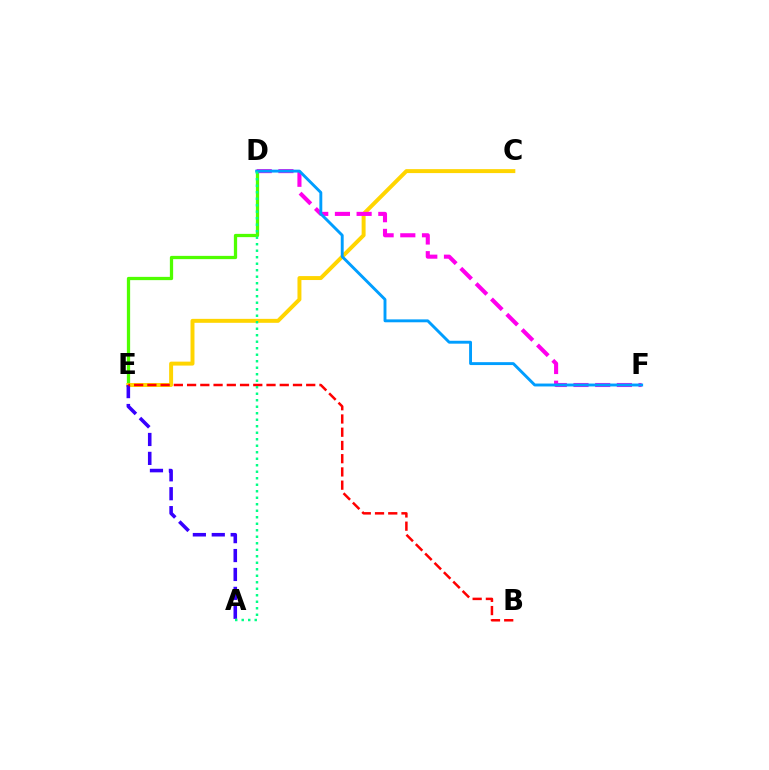{('D', 'E'): [{'color': '#4fff00', 'line_style': 'solid', 'thickness': 2.35}], ('C', 'E'): [{'color': '#ffd500', 'line_style': 'solid', 'thickness': 2.85}], ('D', 'F'): [{'color': '#ff00ed', 'line_style': 'dashed', 'thickness': 2.95}, {'color': '#009eff', 'line_style': 'solid', 'thickness': 2.09}], ('A', 'E'): [{'color': '#3700ff', 'line_style': 'dashed', 'thickness': 2.57}], ('B', 'E'): [{'color': '#ff0000', 'line_style': 'dashed', 'thickness': 1.8}], ('A', 'D'): [{'color': '#00ff86', 'line_style': 'dotted', 'thickness': 1.77}]}